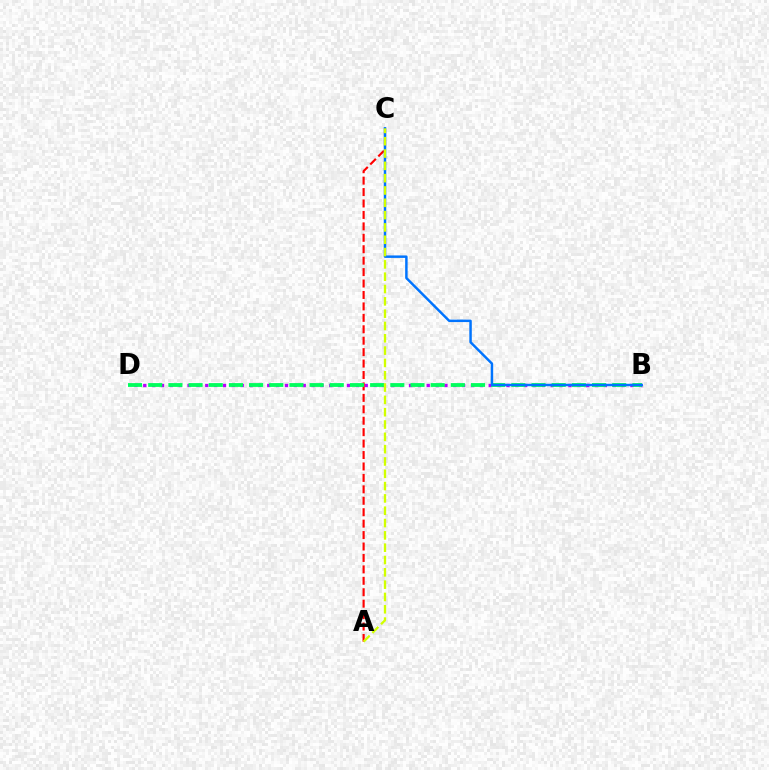{('B', 'D'): [{'color': '#b900ff', 'line_style': 'dotted', 'thickness': 2.41}, {'color': '#00ff5c', 'line_style': 'dashed', 'thickness': 2.74}], ('A', 'C'): [{'color': '#ff0000', 'line_style': 'dashed', 'thickness': 1.55}, {'color': '#d1ff00', 'line_style': 'dashed', 'thickness': 1.67}], ('B', 'C'): [{'color': '#0074ff', 'line_style': 'solid', 'thickness': 1.77}]}